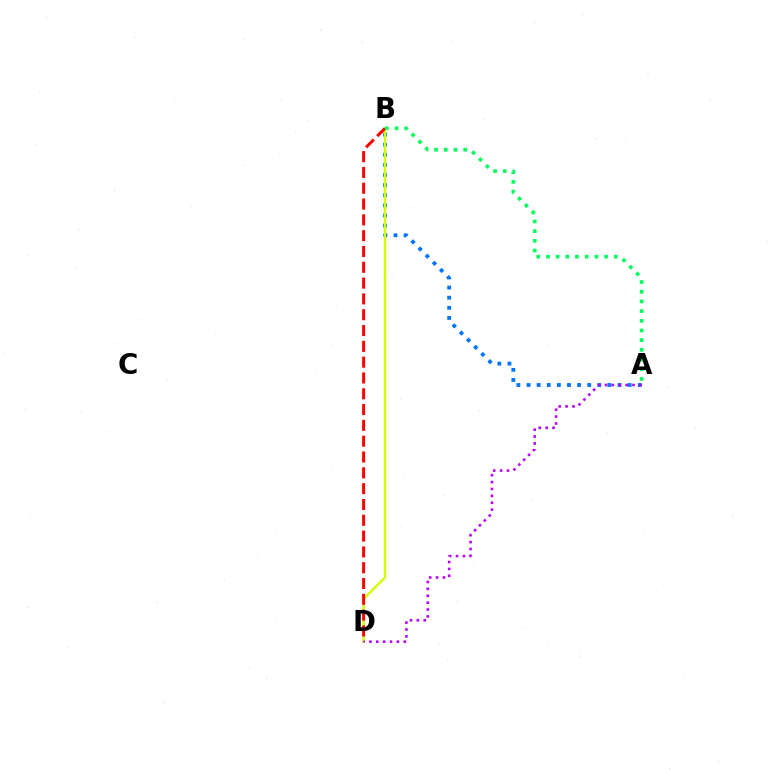{('A', 'B'): [{'color': '#0074ff', 'line_style': 'dotted', 'thickness': 2.75}, {'color': '#00ff5c', 'line_style': 'dotted', 'thickness': 2.63}], ('B', 'D'): [{'color': '#d1ff00', 'line_style': 'solid', 'thickness': 1.72}, {'color': '#ff0000', 'line_style': 'dashed', 'thickness': 2.15}], ('A', 'D'): [{'color': '#b900ff', 'line_style': 'dotted', 'thickness': 1.87}]}